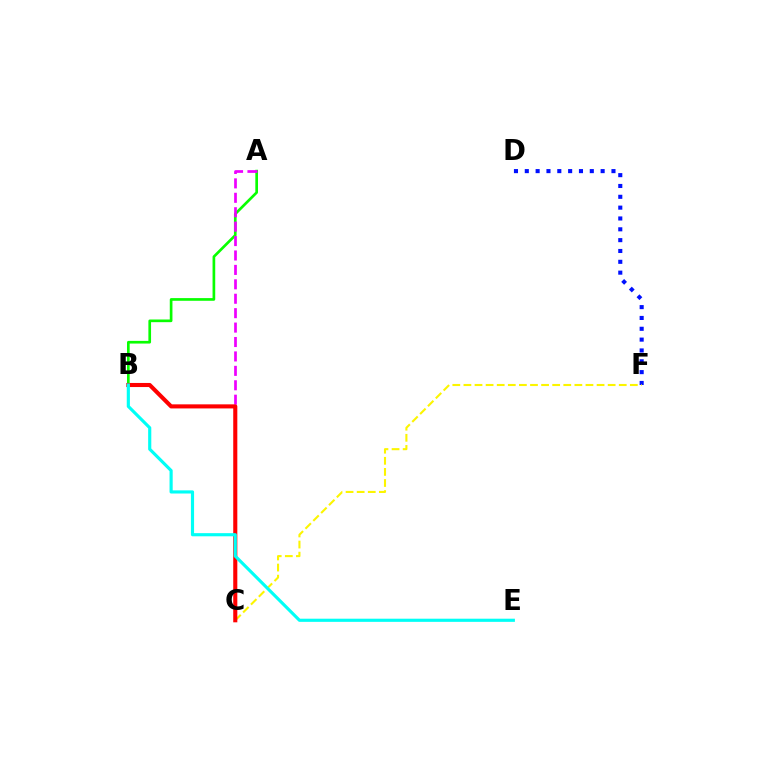{('D', 'F'): [{'color': '#0010ff', 'line_style': 'dotted', 'thickness': 2.94}], ('C', 'F'): [{'color': '#fcf500', 'line_style': 'dashed', 'thickness': 1.51}], ('A', 'B'): [{'color': '#08ff00', 'line_style': 'solid', 'thickness': 1.92}], ('A', 'C'): [{'color': '#ee00ff', 'line_style': 'dashed', 'thickness': 1.96}], ('B', 'C'): [{'color': '#ff0000', 'line_style': 'solid', 'thickness': 2.94}], ('B', 'E'): [{'color': '#00fff6', 'line_style': 'solid', 'thickness': 2.27}]}